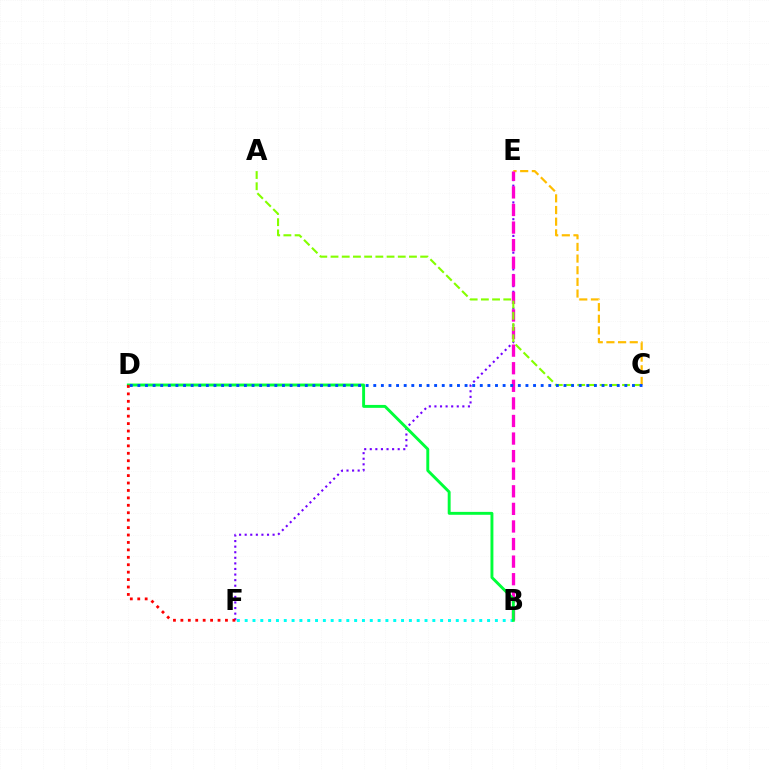{('E', 'F'): [{'color': '#7200ff', 'line_style': 'dotted', 'thickness': 1.52}], ('C', 'E'): [{'color': '#ffbd00', 'line_style': 'dashed', 'thickness': 1.58}], ('B', 'E'): [{'color': '#ff00cf', 'line_style': 'dashed', 'thickness': 2.39}], ('A', 'C'): [{'color': '#84ff00', 'line_style': 'dashed', 'thickness': 1.52}], ('B', 'F'): [{'color': '#00fff6', 'line_style': 'dotted', 'thickness': 2.12}], ('B', 'D'): [{'color': '#00ff39', 'line_style': 'solid', 'thickness': 2.09}], ('D', 'F'): [{'color': '#ff0000', 'line_style': 'dotted', 'thickness': 2.02}], ('C', 'D'): [{'color': '#004bff', 'line_style': 'dotted', 'thickness': 2.07}]}